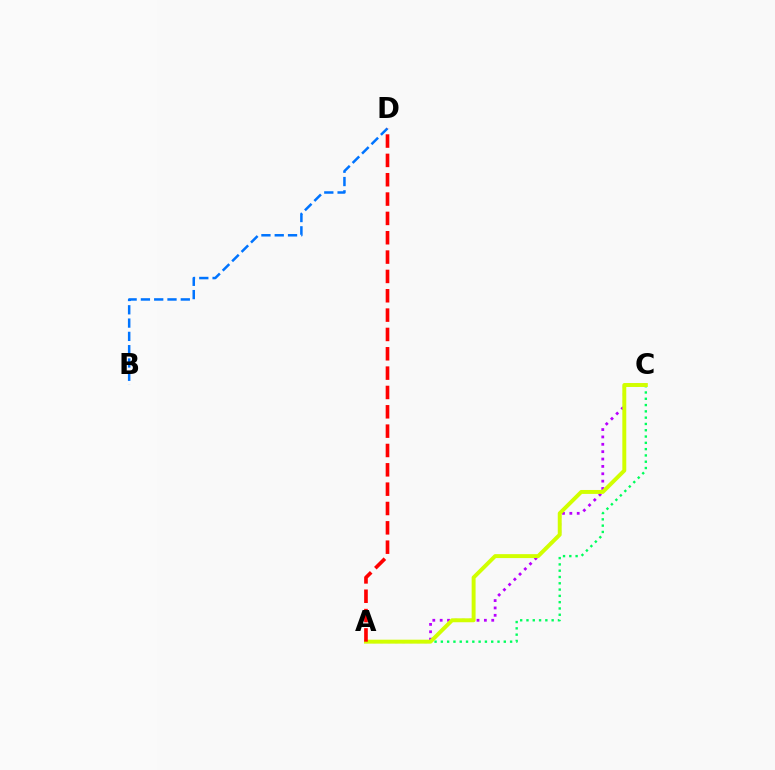{('A', 'C'): [{'color': '#00ff5c', 'line_style': 'dotted', 'thickness': 1.71}, {'color': '#b900ff', 'line_style': 'dotted', 'thickness': 2.0}, {'color': '#d1ff00', 'line_style': 'solid', 'thickness': 2.83}], ('B', 'D'): [{'color': '#0074ff', 'line_style': 'dashed', 'thickness': 1.81}], ('A', 'D'): [{'color': '#ff0000', 'line_style': 'dashed', 'thickness': 2.63}]}